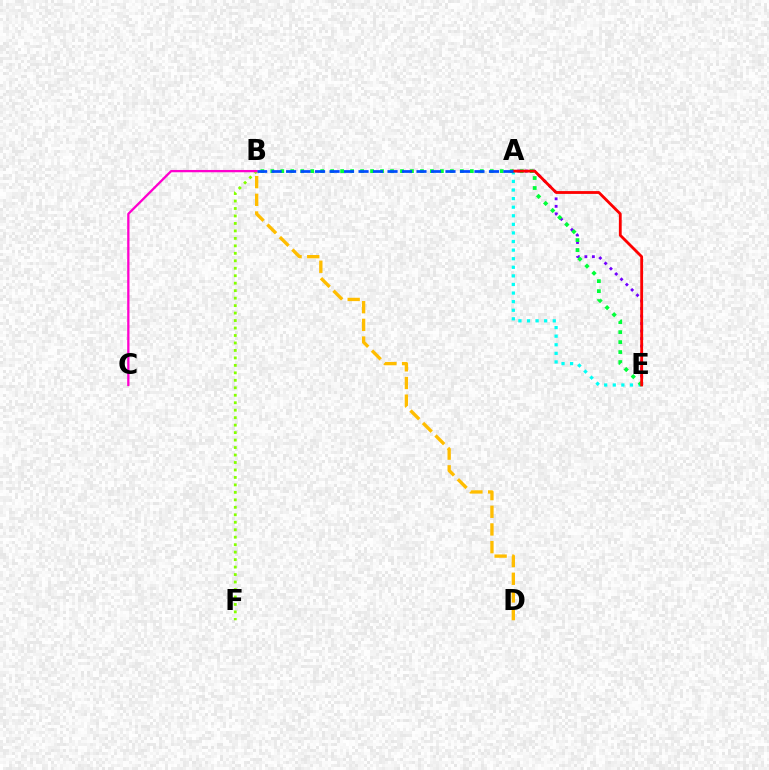{('A', 'E'): [{'color': '#7200ff', 'line_style': 'dotted', 'thickness': 2.04}, {'color': '#00fff6', 'line_style': 'dotted', 'thickness': 2.33}, {'color': '#ff0000', 'line_style': 'solid', 'thickness': 2.03}], ('B', 'F'): [{'color': '#84ff00', 'line_style': 'dotted', 'thickness': 2.03}], ('B', 'E'): [{'color': '#00ff39', 'line_style': 'dotted', 'thickness': 2.71}], ('B', 'C'): [{'color': '#ff00cf', 'line_style': 'solid', 'thickness': 1.65}], ('A', 'B'): [{'color': '#004bff', 'line_style': 'dashed', 'thickness': 1.97}], ('B', 'D'): [{'color': '#ffbd00', 'line_style': 'dashed', 'thickness': 2.4}]}